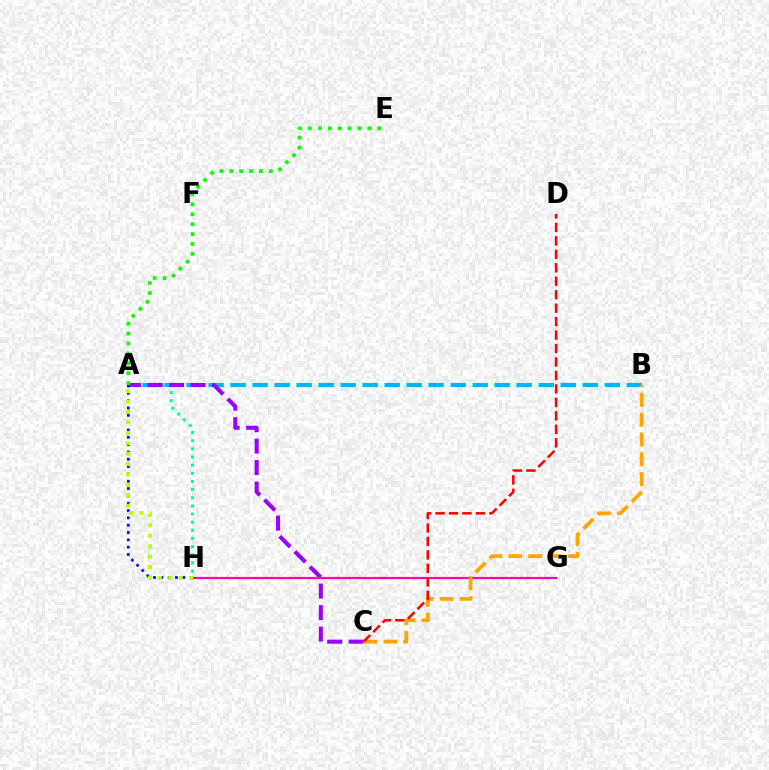{('A', 'H'): [{'color': '#00ff9d', 'line_style': 'dotted', 'thickness': 2.21}, {'color': '#0010ff', 'line_style': 'dotted', 'thickness': 1.99}, {'color': '#b3ff00', 'line_style': 'dotted', 'thickness': 2.83}], ('A', 'B'): [{'color': '#00b5ff', 'line_style': 'dashed', 'thickness': 2.99}], ('A', 'C'): [{'color': '#9b00ff', 'line_style': 'dashed', 'thickness': 2.91}], ('G', 'H'): [{'color': '#ff00bd', 'line_style': 'solid', 'thickness': 1.57}], ('A', 'E'): [{'color': '#08ff00', 'line_style': 'dotted', 'thickness': 2.69}], ('B', 'C'): [{'color': '#ffa500', 'line_style': 'dashed', 'thickness': 2.69}], ('C', 'D'): [{'color': '#ff0000', 'line_style': 'dashed', 'thickness': 1.83}]}